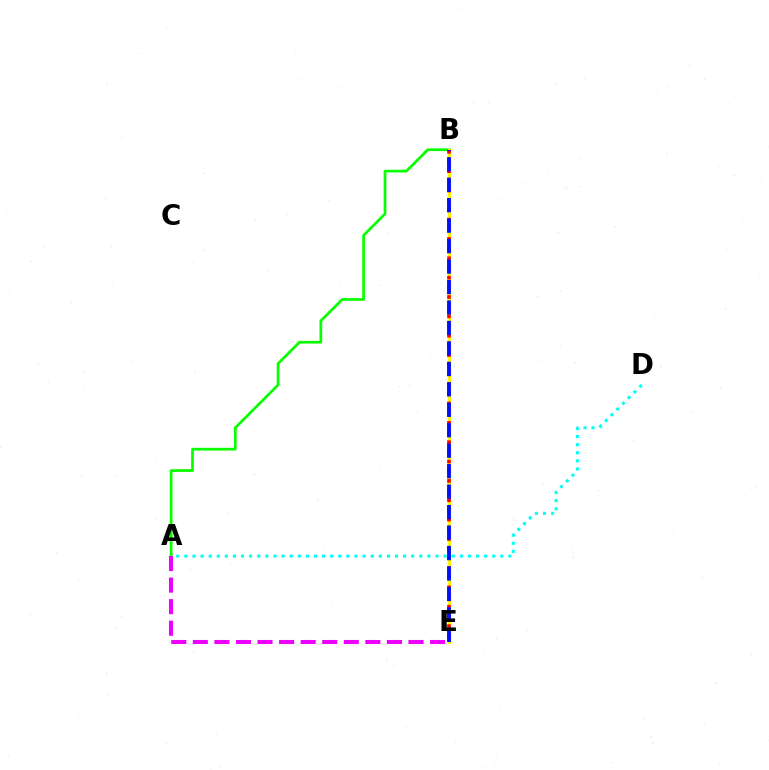{('A', 'D'): [{'color': '#00fff6', 'line_style': 'dotted', 'thickness': 2.2}], ('A', 'B'): [{'color': '#08ff00', 'line_style': 'solid', 'thickness': 1.95}], ('B', 'E'): [{'color': '#fcf500', 'line_style': 'solid', 'thickness': 2.36}, {'color': '#ff0000', 'line_style': 'dotted', 'thickness': 2.63}, {'color': '#0010ff', 'line_style': 'dashed', 'thickness': 2.78}], ('A', 'E'): [{'color': '#ee00ff', 'line_style': 'dashed', 'thickness': 2.93}]}